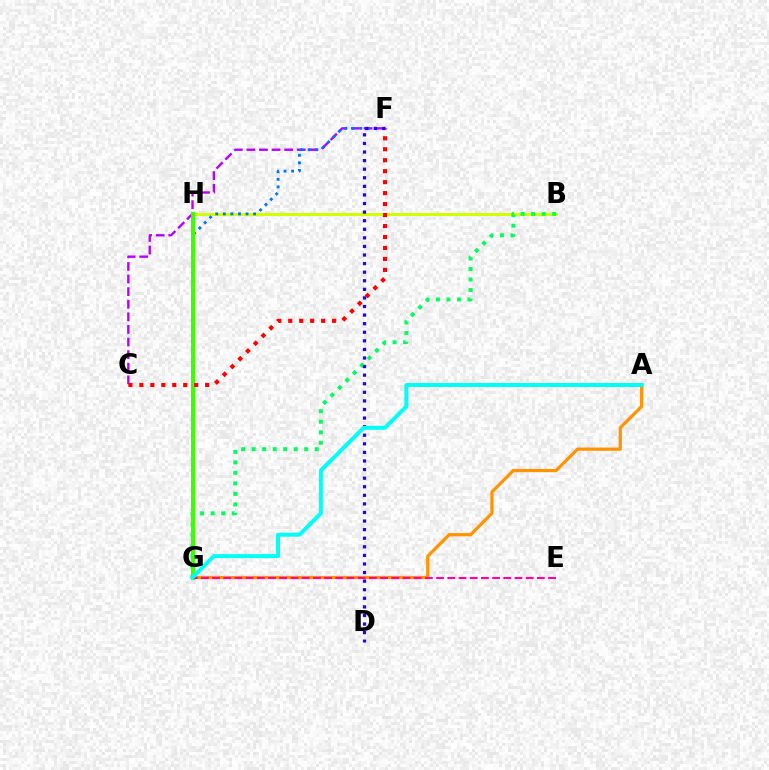{('B', 'H'): [{'color': '#d1ff00', 'line_style': 'solid', 'thickness': 2.16}], ('C', 'F'): [{'color': '#b900ff', 'line_style': 'dashed', 'thickness': 1.71}, {'color': '#ff0000', 'line_style': 'dotted', 'thickness': 2.98}], ('F', 'G'): [{'color': '#0074ff', 'line_style': 'dotted', 'thickness': 2.06}], ('B', 'G'): [{'color': '#00ff5c', 'line_style': 'dotted', 'thickness': 2.86}], ('G', 'H'): [{'color': '#3dff00', 'line_style': 'solid', 'thickness': 2.91}], ('A', 'G'): [{'color': '#ff9400', 'line_style': 'solid', 'thickness': 2.32}, {'color': '#00fff6', 'line_style': 'solid', 'thickness': 2.87}], ('D', 'F'): [{'color': '#2500ff', 'line_style': 'dotted', 'thickness': 2.33}], ('E', 'G'): [{'color': '#ff00ac', 'line_style': 'dashed', 'thickness': 1.52}]}